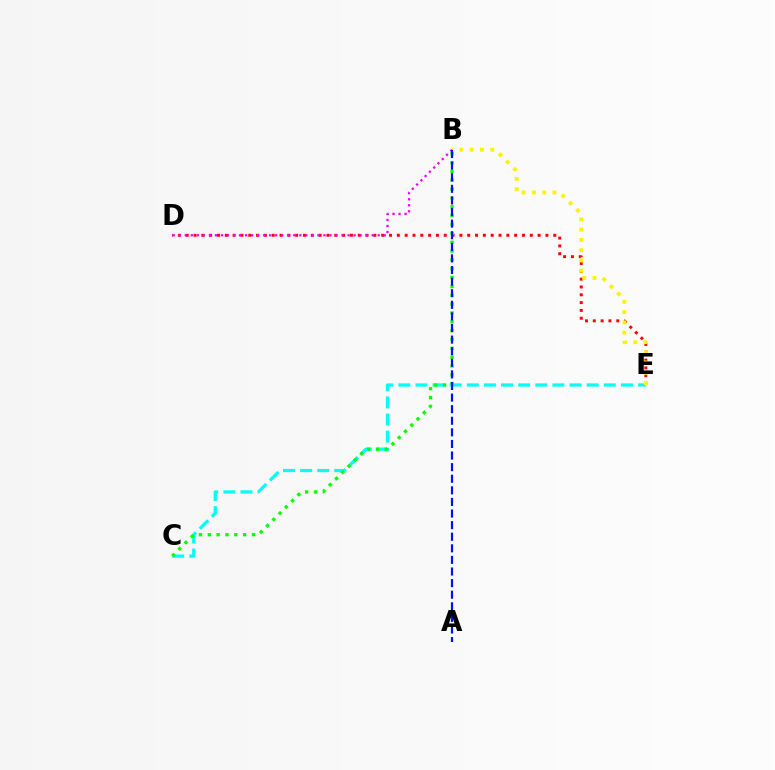{('D', 'E'): [{'color': '#ff0000', 'line_style': 'dotted', 'thickness': 2.12}], ('C', 'E'): [{'color': '#00fff6', 'line_style': 'dashed', 'thickness': 2.33}], ('B', 'C'): [{'color': '#08ff00', 'line_style': 'dotted', 'thickness': 2.4}], ('B', 'E'): [{'color': '#fcf500', 'line_style': 'dotted', 'thickness': 2.79}], ('B', 'D'): [{'color': '#ee00ff', 'line_style': 'dotted', 'thickness': 1.64}], ('A', 'B'): [{'color': '#0010ff', 'line_style': 'dashed', 'thickness': 1.58}]}